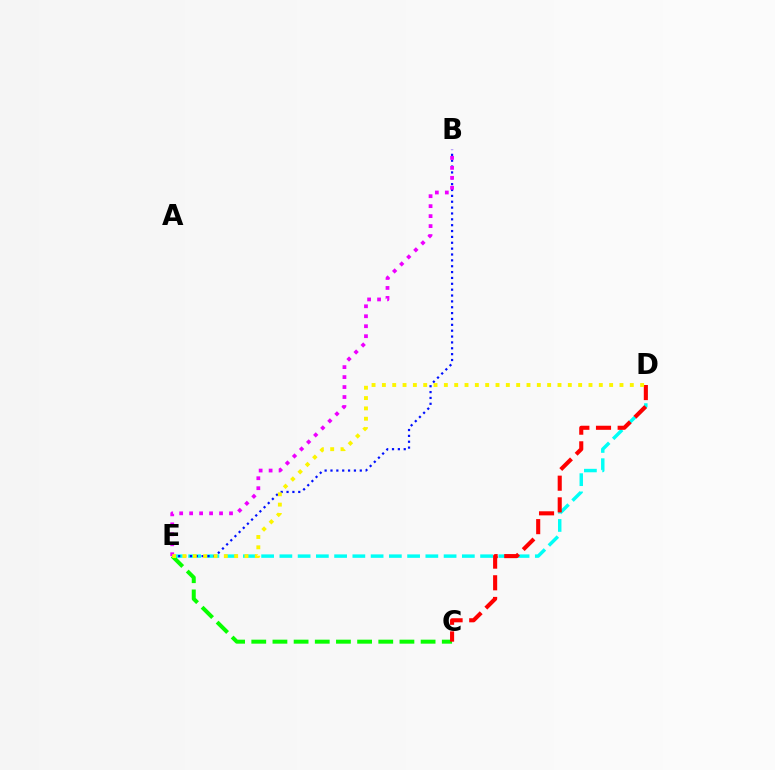{('D', 'E'): [{'color': '#00fff6', 'line_style': 'dashed', 'thickness': 2.48}, {'color': '#fcf500', 'line_style': 'dotted', 'thickness': 2.81}], ('B', 'E'): [{'color': '#0010ff', 'line_style': 'dotted', 'thickness': 1.59}, {'color': '#ee00ff', 'line_style': 'dotted', 'thickness': 2.71}], ('C', 'E'): [{'color': '#08ff00', 'line_style': 'dashed', 'thickness': 2.88}], ('C', 'D'): [{'color': '#ff0000', 'line_style': 'dashed', 'thickness': 2.94}]}